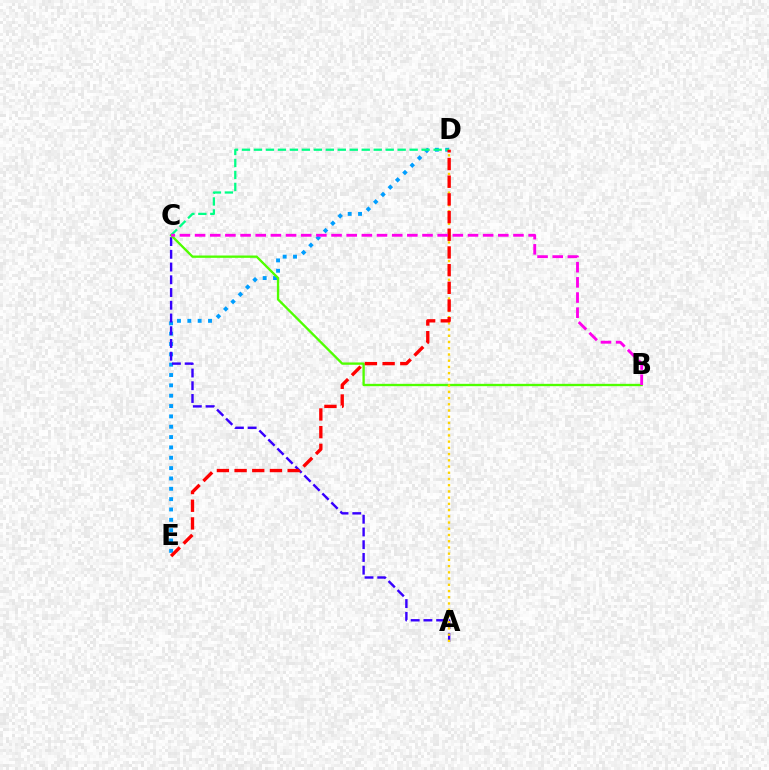{('D', 'E'): [{'color': '#009eff', 'line_style': 'dotted', 'thickness': 2.81}, {'color': '#ff0000', 'line_style': 'dashed', 'thickness': 2.4}], ('A', 'C'): [{'color': '#3700ff', 'line_style': 'dashed', 'thickness': 1.73}], ('B', 'C'): [{'color': '#4fff00', 'line_style': 'solid', 'thickness': 1.68}, {'color': '#ff00ed', 'line_style': 'dashed', 'thickness': 2.06}], ('A', 'D'): [{'color': '#ffd500', 'line_style': 'dotted', 'thickness': 1.69}], ('C', 'D'): [{'color': '#00ff86', 'line_style': 'dashed', 'thickness': 1.63}]}